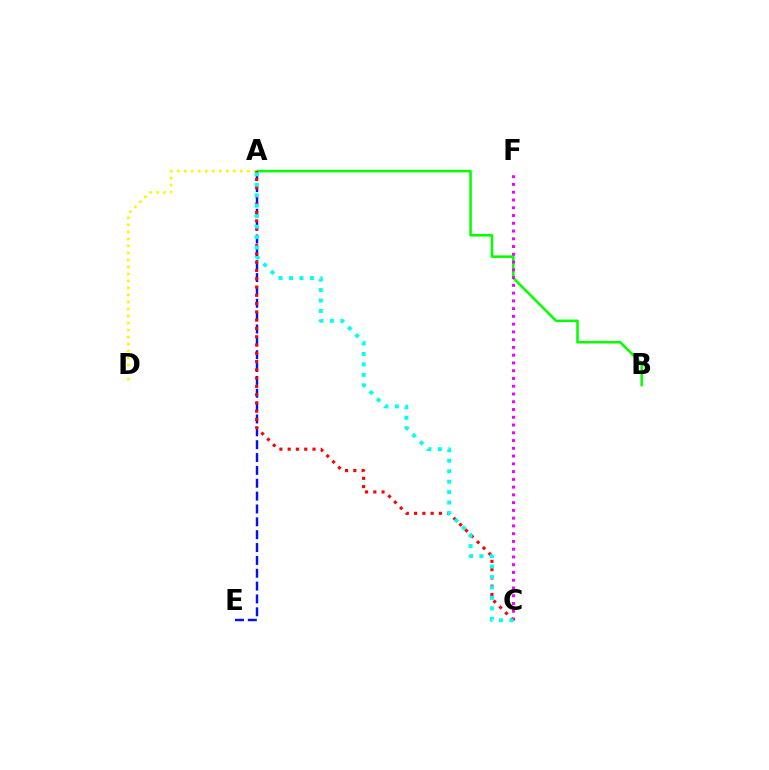{('A', 'E'): [{'color': '#0010ff', 'line_style': 'dashed', 'thickness': 1.75}], ('A', 'B'): [{'color': '#08ff00', 'line_style': 'solid', 'thickness': 1.84}], ('A', 'D'): [{'color': '#fcf500', 'line_style': 'dotted', 'thickness': 1.9}], ('C', 'F'): [{'color': '#ee00ff', 'line_style': 'dotted', 'thickness': 2.11}], ('A', 'C'): [{'color': '#ff0000', 'line_style': 'dotted', 'thickness': 2.25}, {'color': '#00fff6', 'line_style': 'dotted', 'thickness': 2.84}]}